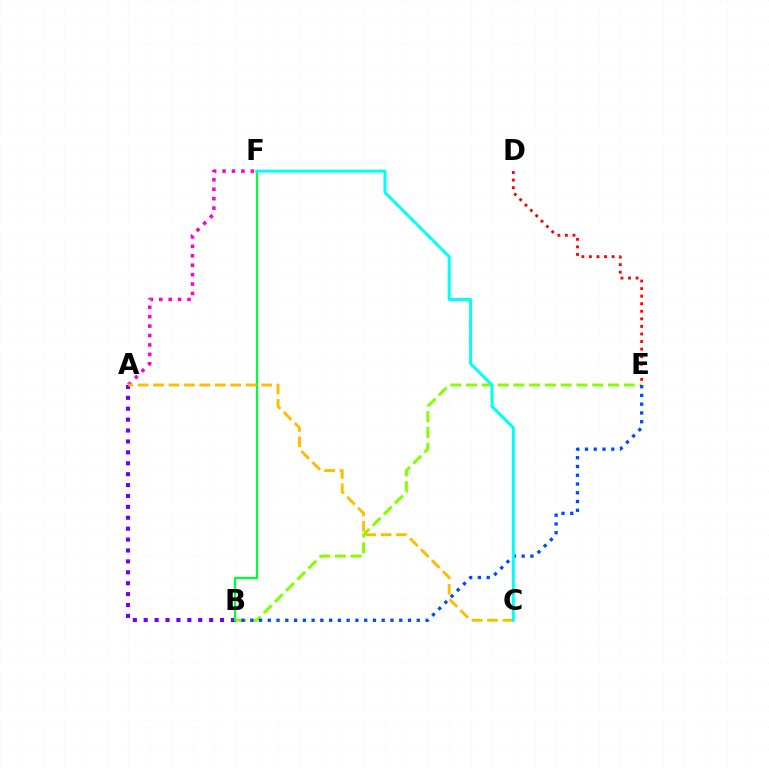{('A', 'B'): [{'color': '#7200ff', 'line_style': 'dotted', 'thickness': 2.96}], ('B', 'E'): [{'color': '#84ff00', 'line_style': 'dashed', 'thickness': 2.14}, {'color': '#004bff', 'line_style': 'dotted', 'thickness': 2.38}], ('A', 'F'): [{'color': '#ff00cf', 'line_style': 'dotted', 'thickness': 2.56}], ('D', 'E'): [{'color': '#ff0000', 'line_style': 'dotted', 'thickness': 2.05}], ('B', 'F'): [{'color': '#00ff39', 'line_style': 'solid', 'thickness': 1.62}], ('A', 'C'): [{'color': '#ffbd00', 'line_style': 'dashed', 'thickness': 2.1}], ('C', 'F'): [{'color': '#00fff6', 'line_style': 'solid', 'thickness': 2.16}]}